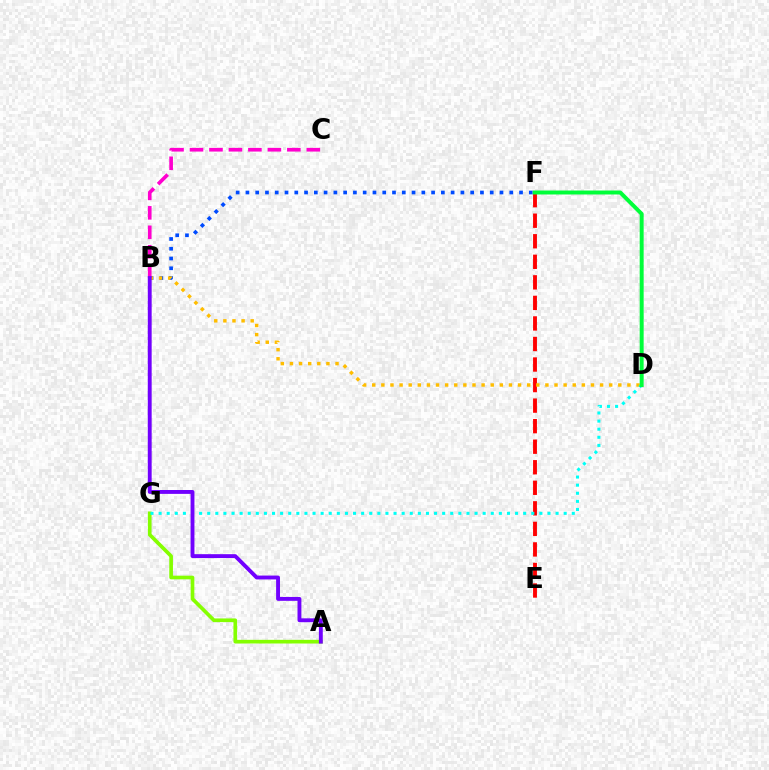{('A', 'G'): [{'color': '#84ff00', 'line_style': 'solid', 'thickness': 2.65}], ('E', 'F'): [{'color': '#ff0000', 'line_style': 'dashed', 'thickness': 2.79}], ('B', 'F'): [{'color': '#004bff', 'line_style': 'dotted', 'thickness': 2.66}], ('B', 'D'): [{'color': '#ffbd00', 'line_style': 'dotted', 'thickness': 2.48}], ('D', 'G'): [{'color': '#00fff6', 'line_style': 'dotted', 'thickness': 2.2}], ('D', 'F'): [{'color': '#00ff39', 'line_style': 'solid', 'thickness': 2.85}], ('B', 'C'): [{'color': '#ff00cf', 'line_style': 'dashed', 'thickness': 2.65}], ('A', 'B'): [{'color': '#7200ff', 'line_style': 'solid', 'thickness': 2.79}]}